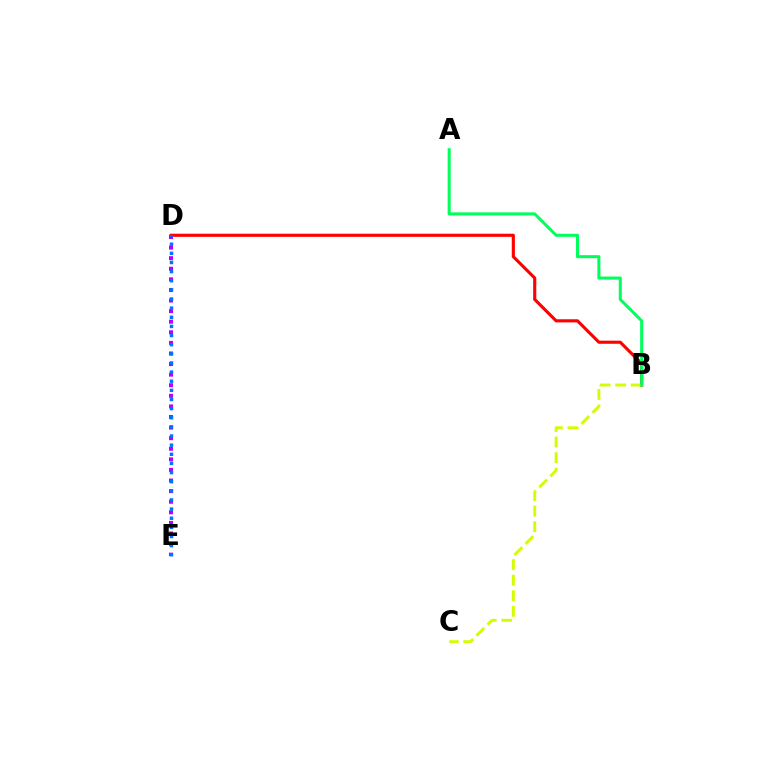{('B', 'D'): [{'color': '#ff0000', 'line_style': 'solid', 'thickness': 2.25}], ('B', 'C'): [{'color': '#d1ff00', 'line_style': 'dashed', 'thickness': 2.12}], ('A', 'B'): [{'color': '#00ff5c', 'line_style': 'solid', 'thickness': 2.19}], ('D', 'E'): [{'color': '#b900ff', 'line_style': 'dotted', 'thickness': 2.88}, {'color': '#0074ff', 'line_style': 'dotted', 'thickness': 2.48}]}